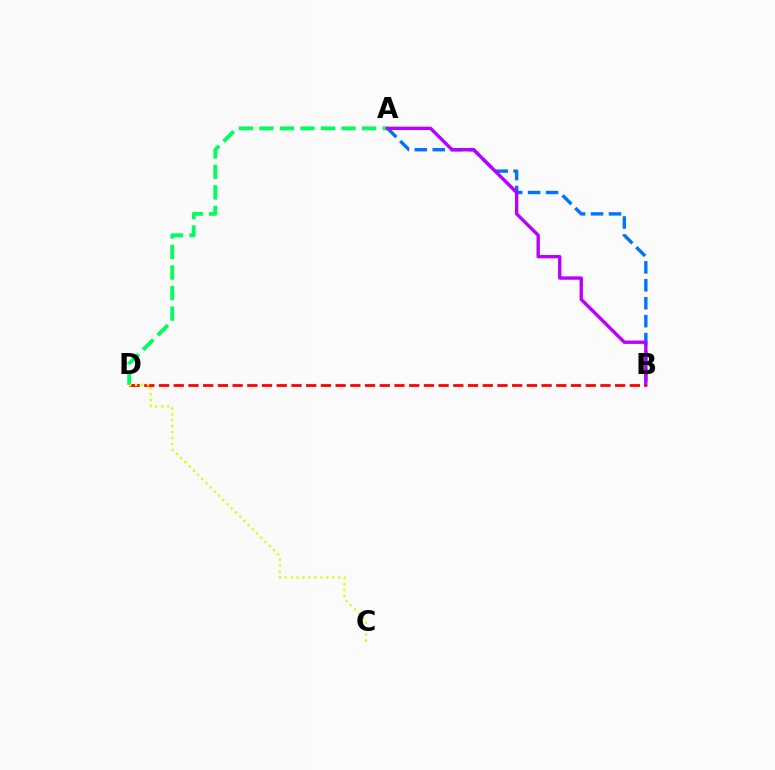{('A', 'D'): [{'color': '#00ff5c', 'line_style': 'dashed', 'thickness': 2.79}], ('A', 'B'): [{'color': '#0074ff', 'line_style': 'dashed', 'thickness': 2.44}, {'color': '#b900ff', 'line_style': 'solid', 'thickness': 2.43}], ('B', 'D'): [{'color': '#ff0000', 'line_style': 'dashed', 'thickness': 2.0}], ('C', 'D'): [{'color': '#d1ff00', 'line_style': 'dotted', 'thickness': 1.61}]}